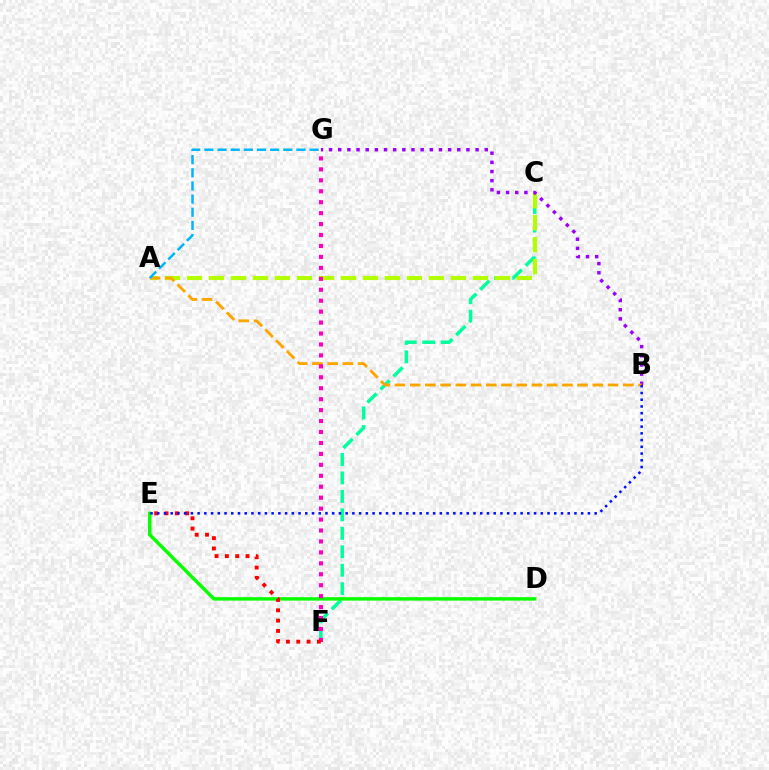{('C', 'F'): [{'color': '#00ff9d', 'line_style': 'dashed', 'thickness': 2.51}], ('A', 'C'): [{'color': '#b3ff00', 'line_style': 'dashed', 'thickness': 2.99}], ('B', 'G'): [{'color': '#9b00ff', 'line_style': 'dotted', 'thickness': 2.49}], ('A', 'B'): [{'color': '#ffa500', 'line_style': 'dashed', 'thickness': 2.07}], ('D', 'E'): [{'color': '#08ff00', 'line_style': 'solid', 'thickness': 2.48}], ('F', 'G'): [{'color': '#ff00bd', 'line_style': 'dotted', 'thickness': 2.97}], ('E', 'F'): [{'color': '#ff0000', 'line_style': 'dotted', 'thickness': 2.8}], ('A', 'G'): [{'color': '#00b5ff', 'line_style': 'dashed', 'thickness': 1.79}], ('B', 'E'): [{'color': '#0010ff', 'line_style': 'dotted', 'thickness': 1.83}]}